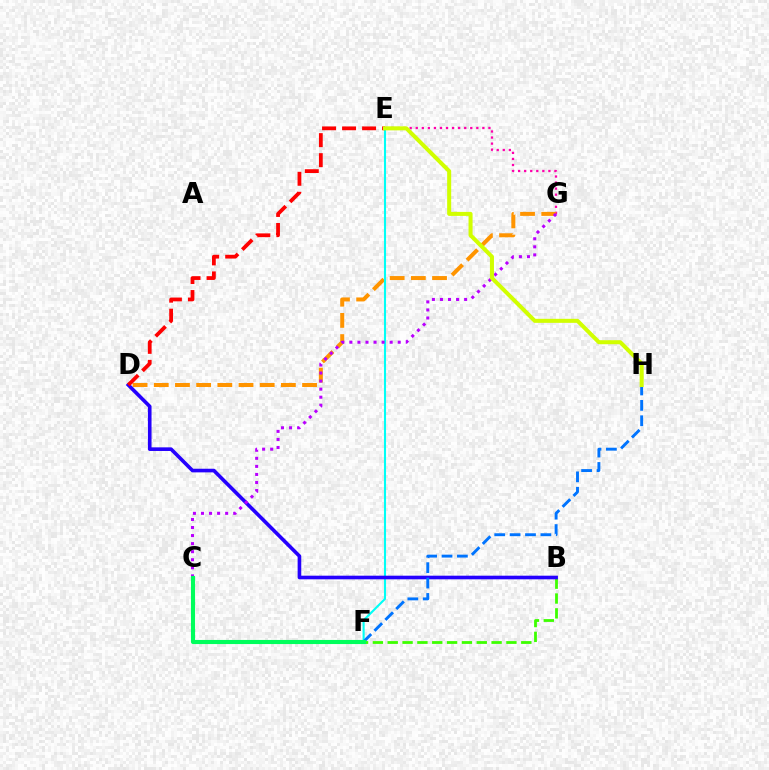{('B', 'F'): [{'color': '#3dff00', 'line_style': 'dashed', 'thickness': 2.02}], ('E', 'G'): [{'color': '#ff00ac', 'line_style': 'dotted', 'thickness': 1.65}], ('D', 'G'): [{'color': '#ff9400', 'line_style': 'dashed', 'thickness': 2.88}], ('E', 'F'): [{'color': '#00fff6', 'line_style': 'solid', 'thickness': 1.5}], ('B', 'D'): [{'color': '#2500ff', 'line_style': 'solid', 'thickness': 2.61}], ('F', 'H'): [{'color': '#0074ff', 'line_style': 'dashed', 'thickness': 2.09}], ('C', 'G'): [{'color': '#b900ff', 'line_style': 'dotted', 'thickness': 2.19}], ('D', 'E'): [{'color': '#ff0000', 'line_style': 'dashed', 'thickness': 2.72}], ('E', 'H'): [{'color': '#d1ff00', 'line_style': 'solid', 'thickness': 2.9}], ('C', 'F'): [{'color': '#00ff5c', 'line_style': 'solid', 'thickness': 2.95}]}